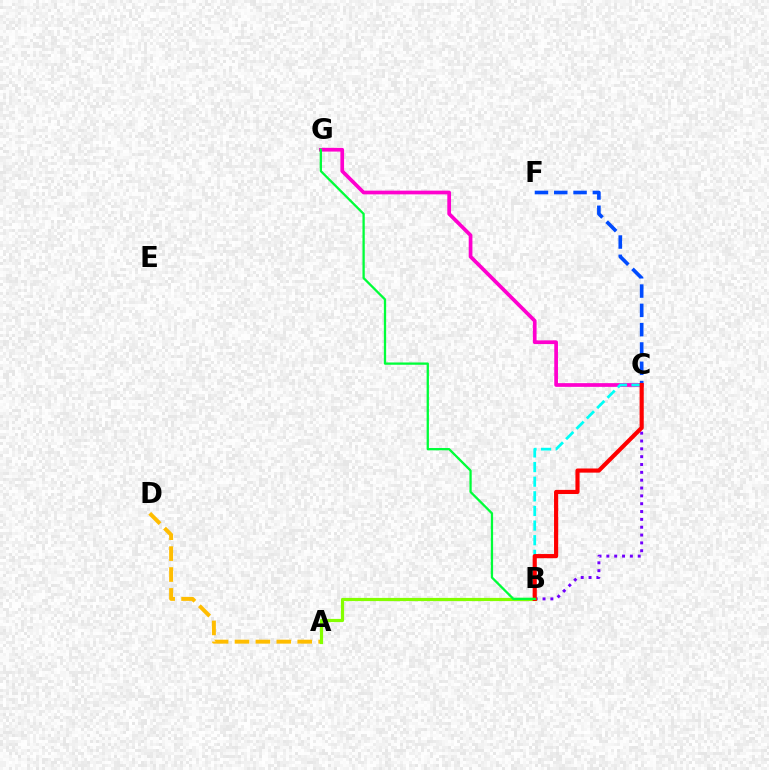{('C', 'F'): [{'color': '#004bff', 'line_style': 'dashed', 'thickness': 2.62}], ('C', 'G'): [{'color': '#ff00cf', 'line_style': 'solid', 'thickness': 2.67}], ('A', 'D'): [{'color': '#ffbd00', 'line_style': 'dashed', 'thickness': 2.84}], ('B', 'C'): [{'color': '#7200ff', 'line_style': 'dotted', 'thickness': 2.13}, {'color': '#00fff6', 'line_style': 'dashed', 'thickness': 1.99}, {'color': '#ff0000', 'line_style': 'solid', 'thickness': 2.98}], ('A', 'B'): [{'color': '#84ff00', 'line_style': 'solid', 'thickness': 2.3}], ('B', 'G'): [{'color': '#00ff39', 'line_style': 'solid', 'thickness': 1.65}]}